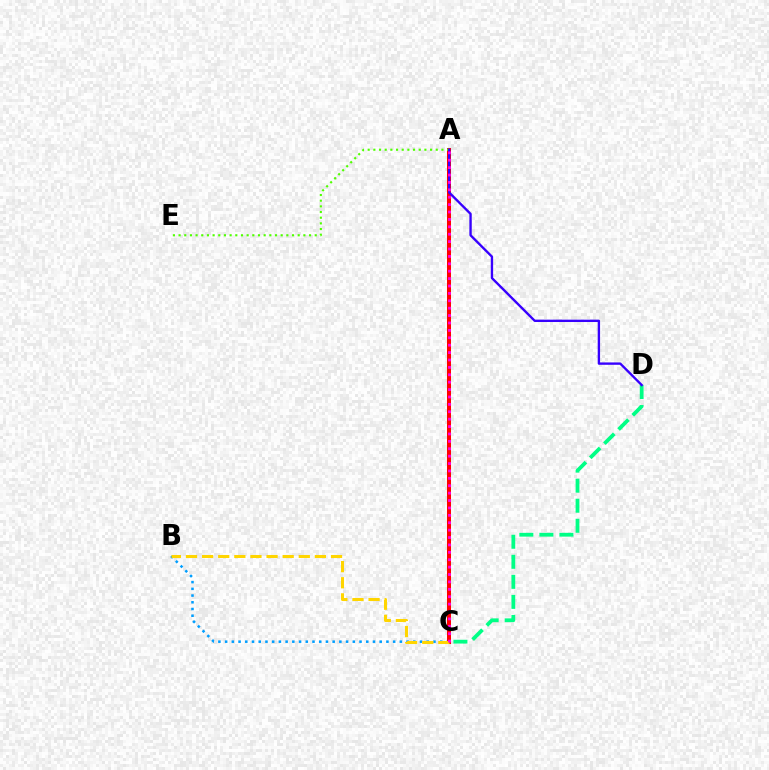{('B', 'C'): [{'color': '#009eff', 'line_style': 'dotted', 'thickness': 1.83}, {'color': '#ffd500', 'line_style': 'dashed', 'thickness': 2.19}], ('C', 'D'): [{'color': '#00ff86', 'line_style': 'dashed', 'thickness': 2.72}], ('A', 'C'): [{'color': '#ff0000', 'line_style': 'solid', 'thickness': 2.89}, {'color': '#ff00ed', 'line_style': 'dotted', 'thickness': 2.01}], ('A', 'E'): [{'color': '#4fff00', 'line_style': 'dotted', 'thickness': 1.54}], ('A', 'D'): [{'color': '#3700ff', 'line_style': 'solid', 'thickness': 1.7}]}